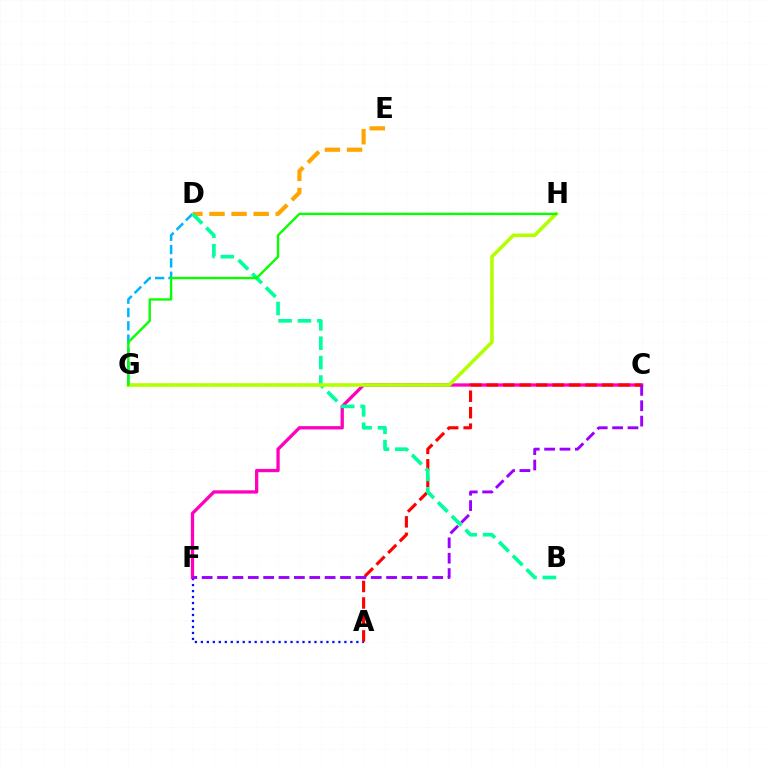{('D', 'E'): [{'color': '#ffa500', 'line_style': 'dashed', 'thickness': 3.0}], ('A', 'F'): [{'color': '#0010ff', 'line_style': 'dotted', 'thickness': 1.62}], ('D', 'G'): [{'color': '#00b5ff', 'line_style': 'dashed', 'thickness': 1.81}], ('C', 'F'): [{'color': '#ff00bd', 'line_style': 'solid', 'thickness': 2.37}, {'color': '#9b00ff', 'line_style': 'dashed', 'thickness': 2.09}], ('A', 'C'): [{'color': '#ff0000', 'line_style': 'dashed', 'thickness': 2.24}], ('B', 'D'): [{'color': '#00ff9d', 'line_style': 'dashed', 'thickness': 2.63}], ('G', 'H'): [{'color': '#b3ff00', 'line_style': 'solid', 'thickness': 2.57}, {'color': '#08ff00', 'line_style': 'solid', 'thickness': 1.7}]}